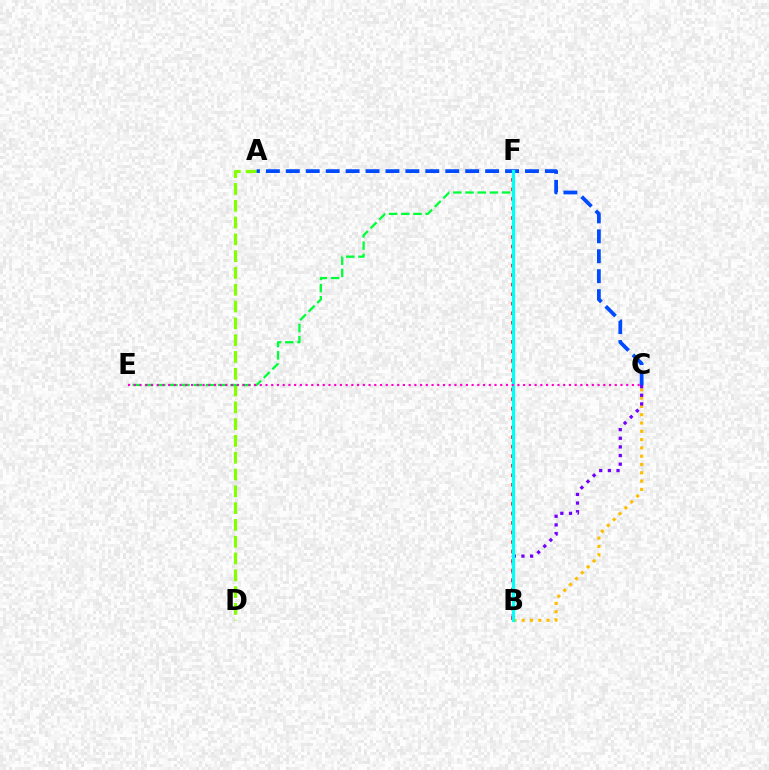{('A', 'D'): [{'color': '#84ff00', 'line_style': 'dashed', 'thickness': 2.28}], ('B', 'C'): [{'color': '#ffbd00', 'line_style': 'dotted', 'thickness': 2.26}, {'color': '#7200ff', 'line_style': 'dotted', 'thickness': 2.35}], ('B', 'F'): [{'color': '#ff0000', 'line_style': 'dotted', 'thickness': 2.59}, {'color': '#00fff6', 'line_style': 'solid', 'thickness': 2.32}], ('E', 'F'): [{'color': '#00ff39', 'line_style': 'dashed', 'thickness': 1.65}], ('A', 'C'): [{'color': '#004bff', 'line_style': 'dashed', 'thickness': 2.71}], ('C', 'E'): [{'color': '#ff00cf', 'line_style': 'dotted', 'thickness': 1.56}]}